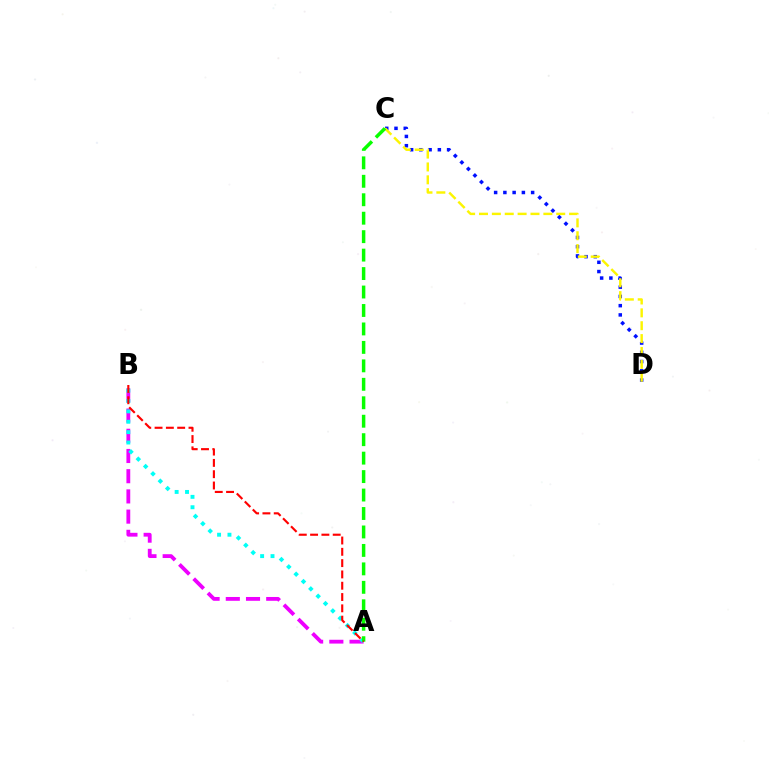{('A', 'B'): [{'color': '#ee00ff', 'line_style': 'dashed', 'thickness': 2.75}, {'color': '#00fff6', 'line_style': 'dotted', 'thickness': 2.82}, {'color': '#ff0000', 'line_style': 'dashed', 'thickness': 1.54}], ('C', 'D'): [{'color': '#0010ff', 'line_style': 'dotted', 'thickness': 2.51}, {'color': '#fcf500', 'line_style': 'dashed', 'thickness': 1.75}], ('A', 'C'): [{'color': '#08ff00', 'line_style': 'dashed', 'thickness': 2.51}]}